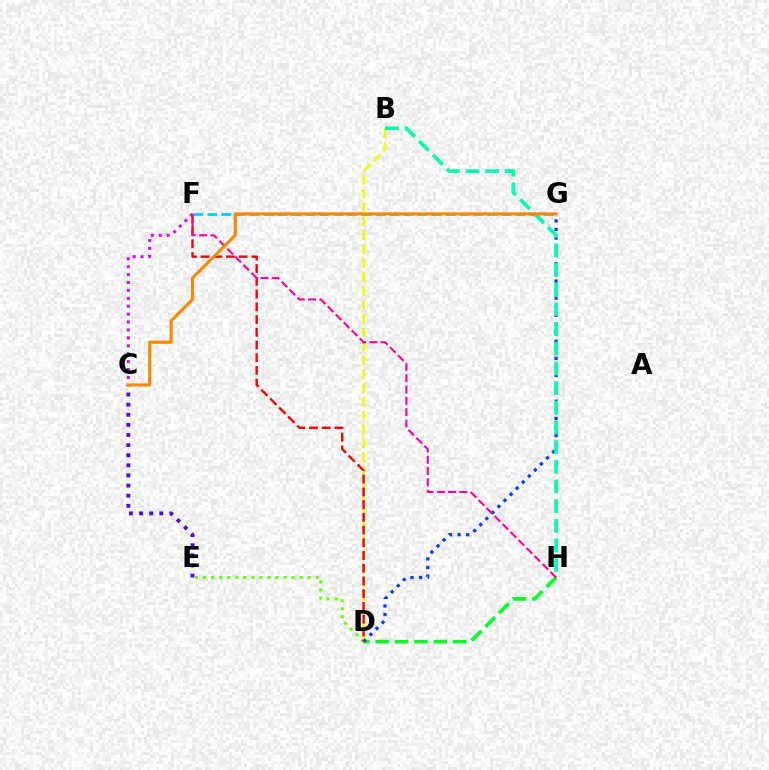{('B', 'D'): [{'color': '#eeff00', 'line_style': 'dashed', 'thickness': 1.89}], ('D', 'E'): [{'color': '#66ff00', 'line_style': 'dotted', 'thickness': 2.19}], ('D', 'H'): [{'color': '#00ff27', 'line_style': 'dashed', 'thickness': 2.63}], ('D', 'G'): [{'color': '#003fff', 'line_style': 'dotted', 'thickness': 2.33}], ('C', 'F'): [{'color': '#d600ff', 'line_style': 'dotted', 'thickness': 2.15}], ('C', 'E'): [{'color': '#4f00ff', 'line_style': 'dotted', 'thickness': 2.75}], ('D', 'F'): [{'color': '#ff0000', 'line_style': 'dashed', 'thickness': 1.73}], ('F', 'G'): [{'color': '#00c7ff', 'line_style': 'dashed', 'thickness': 1.9}], ('B', 'H'): [{'color': '#00ffaf', 'line_style': 'dashed', 'thickness': 2.67}], ('F', 'H'): [{'color': '#ff00a0', 'line_style': 'dashed', 'thickness': 1.53}], ('C', 'G'): [{'color': '#ff8800', 'line_style': 'solid', 'thickness': 2.27}]}